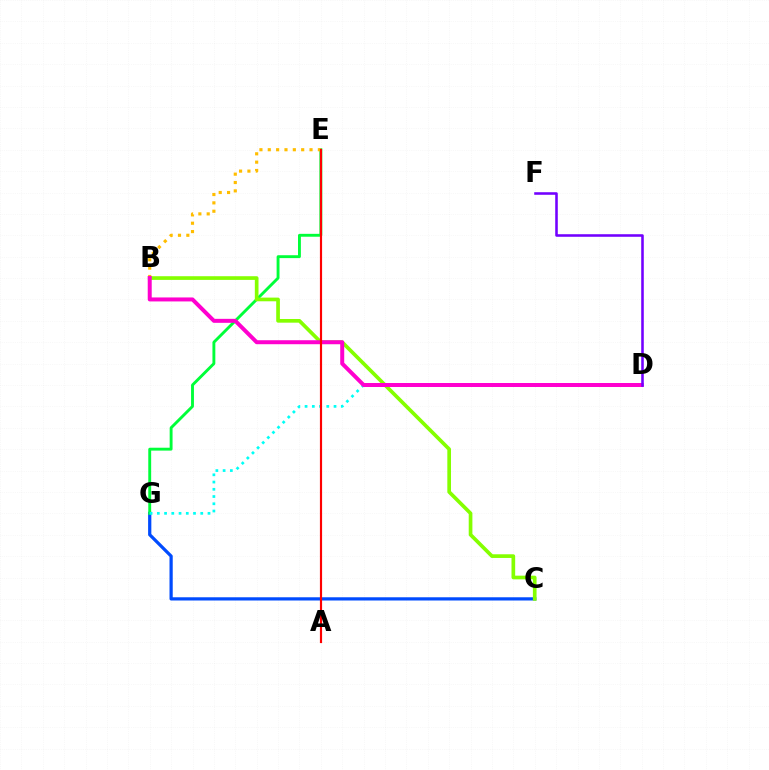{('C', 'G'): [{'color': '#004bff', 'line_style': 'solid', 'thickness': 2.33}], ('E', 'G'): [{'color': '#00ff39', 'line_style': 'solid', 'thickness': 2.08}], ('B', 'C'): [{'color': '#84ff00', 'line_style': 'solid', 'thickness': 2.65}], ('B', 'E'): [{'color': '#ffbd00', 'line_style': 'dotted', 'thickness': 2.27}], ('D', 'G'): [{'color': '#00fff6', 'line_style': 'dotted', 'thickness': 1.97}], ('B', 'D'): [{'color': '#ff00cf', 'line_style': 'solid', 'thickness': 2.87}], ('A', 'E'): [{'color': '#ff0000', 'line_style': 'solid', 'thickness': 1.56}], ('D', 'F'): [{'color': '#7200ff', 'line_style': 'solid', 'thickness': 1.85}]}